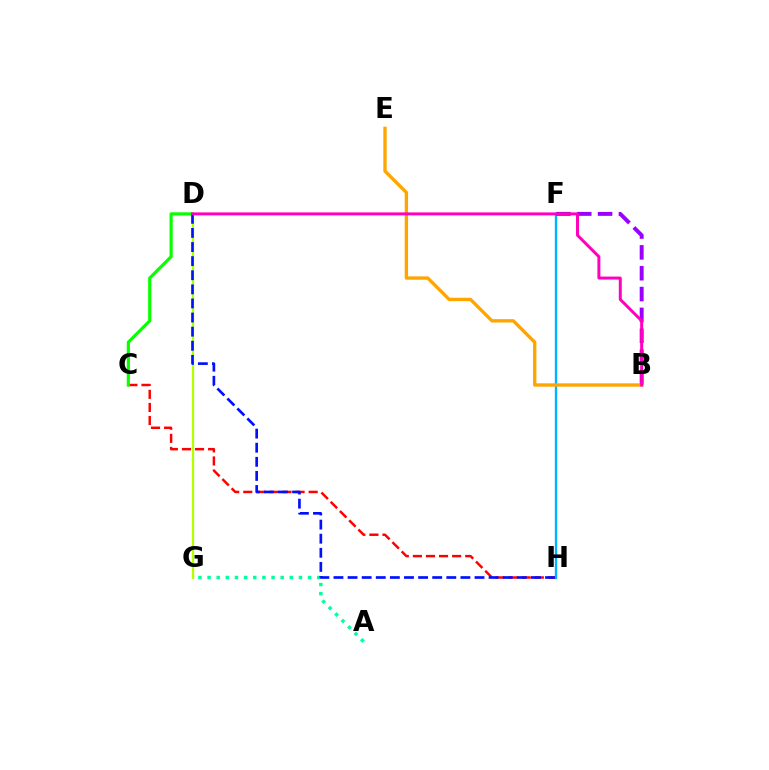{('C', 'H'): [{'color': '#ff0000', 'line_style': 'dashed', 'thickness': 1.78}], ('F', 'H'): [{'color': '#00b5ff', 'line_style': 'solid', 'thickness': 1.72}], ('A', 'G'): [{'color': '#00ff9d', 'line_style': 'dotted', 'thickness': 2.48}], ('C', 'D'): [{'color': '#08ff00', 'line_style': 'solid', 'thickness': 2.28}], ('D', 'G'): [{'color': '#b3ff00', 'line_style': 'solid', 'thickness': 1.64}], ('B', 'F'): [{'color': '#9b00ff', 'line_style': 'dashed', 'thickness': 2.83}], ('D', 'H'): [{'color': '#0010ff', 'line_style': 'dashed', 'thickness': 1.92}], ('B', 'E'): [{'color': '#ffa500', 'line_style': 'solid', 'thickness': 2.41}], ('B', 'D'): [{'color': '#ff00bd', 'line_style': 'solid', 'thickness': 2.14}]}